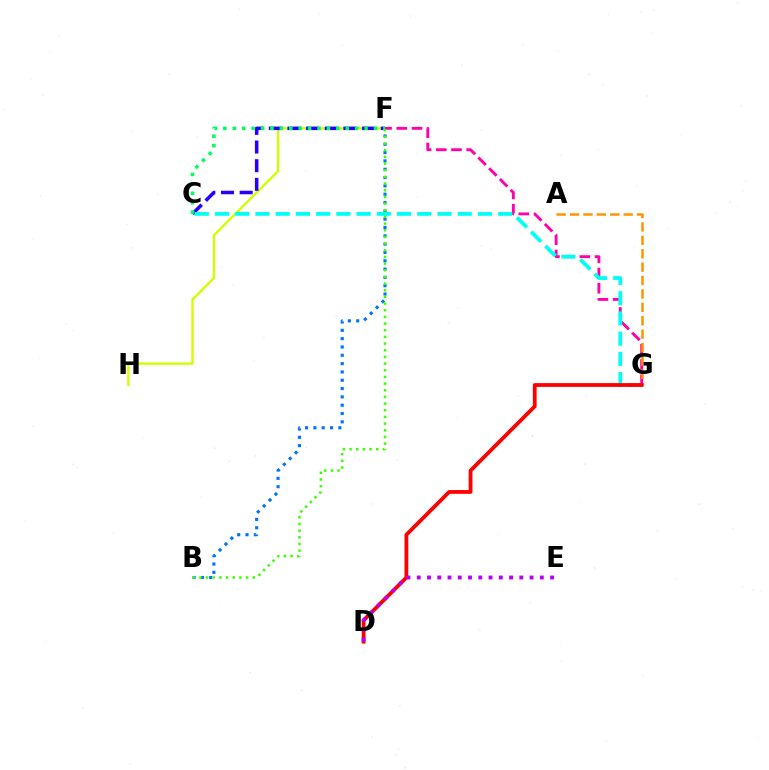{('F', 'H'): [{'color': '#d1ff00', 'line_style': 'solid', 'thickness': 1.72}], ('B', 'F'): [{'color': '#0074ff', 'line_style': 'dotted', 'thickness': 2.26}, {'color': '#3dff00', 'line_style': 'dotted', 'thickness': 1.81}], ('F', 'G'): [{'color': '#ff00ac', 'line_style': 'dashed', 'thickness': 2.07}], ('A', 'G'): [{'color': '#ff9400', 'line_style': 'dashed', 'thickness': 1.82}], ('C', 'F'): [{'color': '#2500ff', 'line_style': 'dashed', 'thickness': 2.54}, {'color': '#00ff5c', 'line_style': 'dotted', 'thickness': 2.56}], ('C', 'G'): [{'color': '#00fff6', 'line_style': 'dashed', 'thickness': 2.75}], ('D', 'G'): [{'color': '#ff0000', 'line_style': 'solid', 'thickness': 2.73}], ('D', 'E'): [{'color': '#b900ff', 'line_style': 'dotted', 'thickness': 2.79}]}